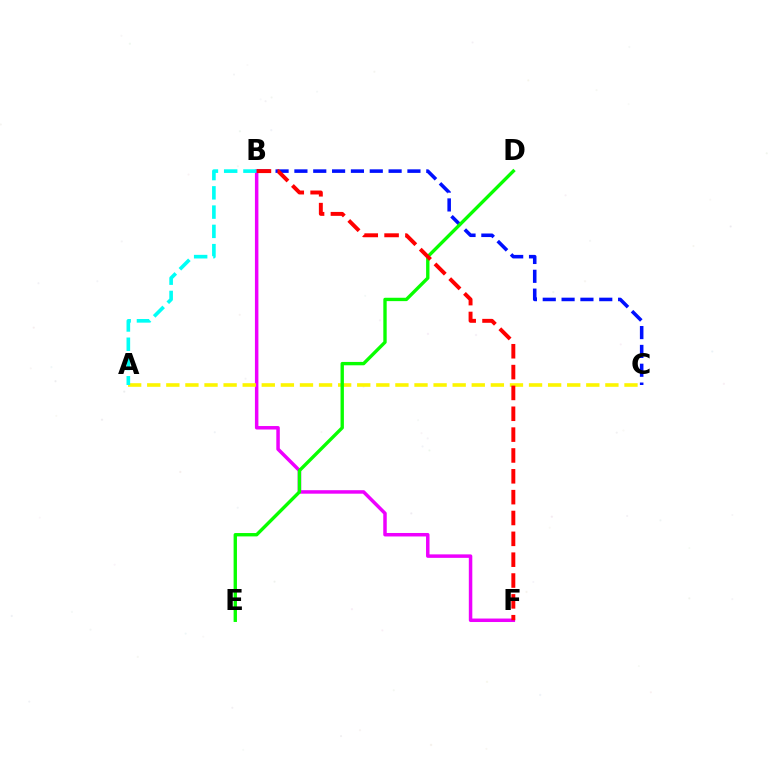{('B', 'F'): [{'color': '#ee00ff', 'line_style': 'solid', 'thickness': 2.51}, {'color': '#ff0000', 'line_style': 'dashed', 'thickness': 2.83}], ('A', 'C'): [{'color': '#fcf500', 'line_style': 'dashed', 'thickness': 2.59}], ('B', 'C'): [{'color': '#0010ff', 'line_style': 'dashed', 'thickness': 2.56}], ('A', 'B'): [{'color': '#00fff6', 'line_style': 'dashed', 'thickness': 2.62}], ('D', 'E'): [{'color': '#08ff00', 'line_style': 'solid', 'thickness': 2.42}]}